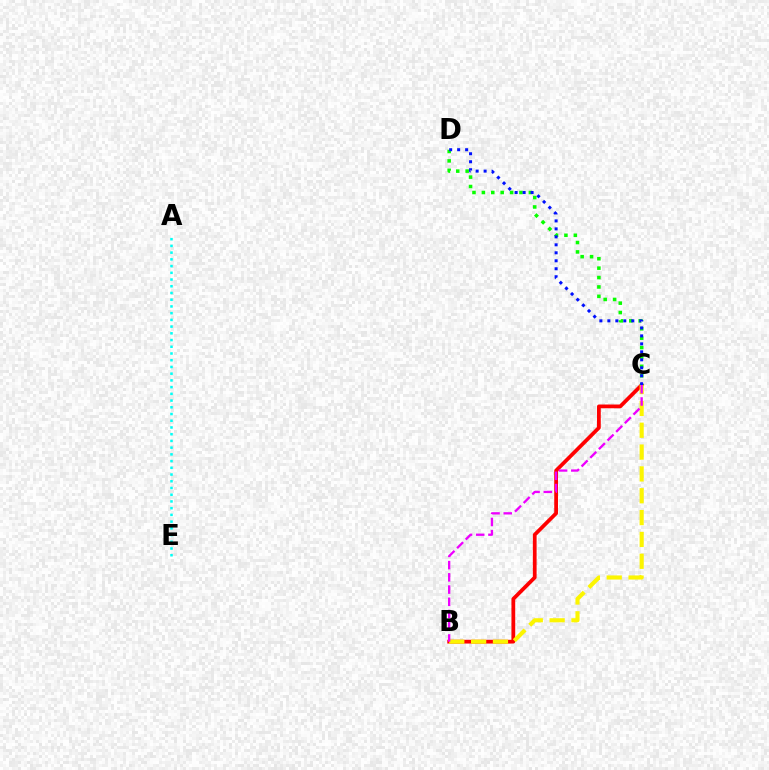{('B', 'C'): [{'color': '#ff0000', 'line_style': 'solid', 'thickness': 2.7}, {'color': '#fcf500', 'line_style': 'dashed', 'thickness': 2.97}, {'color': '#ee00ff', 'line_style': 'dashed', 'thickness': 1.66}], ('A', 'E'): [{'color': '#00fff6', 'line_style': 'dotted', 'thickness': 1.83}], ('C', 'D'): [{'color': '#08ff00', 'line_style': 'dotted', 'thickness': 2.55}, {'color': '#0010ff', 'line_style': 'dotted', 'thickness': 2.17}]}